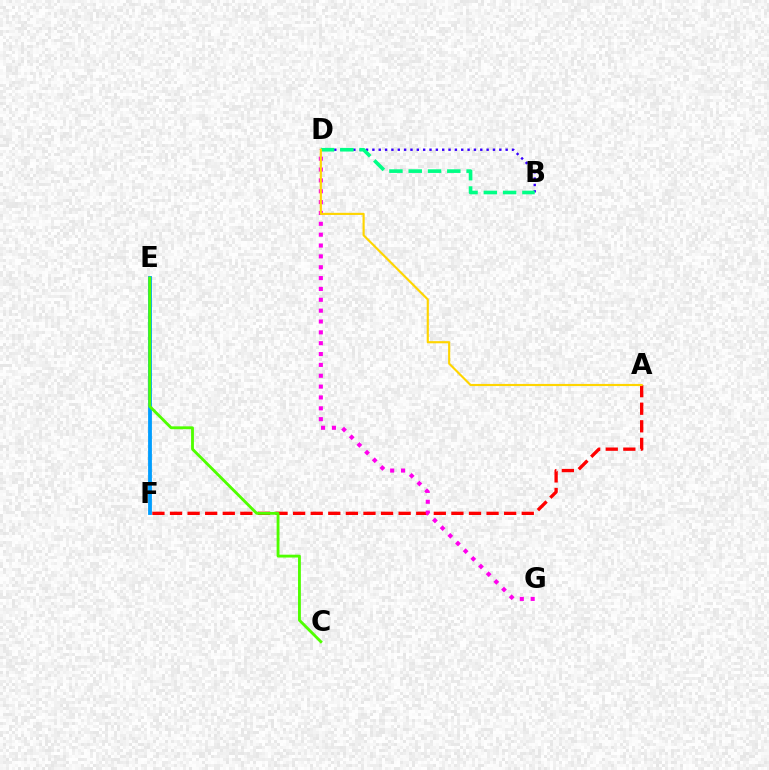{('B', 'D'): [{'color': '#3700ff', 'line_style': 'dotted', 'thickness': 1.72}, {'color': '#00ff86', 'line_style': 'dashed', 'thickness': 2.62}], ('A', 'F'): [{'color': '#ff0000', 'line_style': 'dashed', 'thickness': 2.39}], ('D', 'G'): [{'color': '#ff00ed', 'line_style': 'dotted', 'thickness': 2.95}], ('E', 'F'): [{'color': '#009eff', 'line_style': 'solid', 'thickness': 2.75}], ('C', 'E'): [{'color': '#4fff00', 'line_style': 'solid', 'thickness': 2.05}], ('A', 'D'): [{'color': '#ffd500', 'line_style': 'solid', 'thickness': 1.54}]}